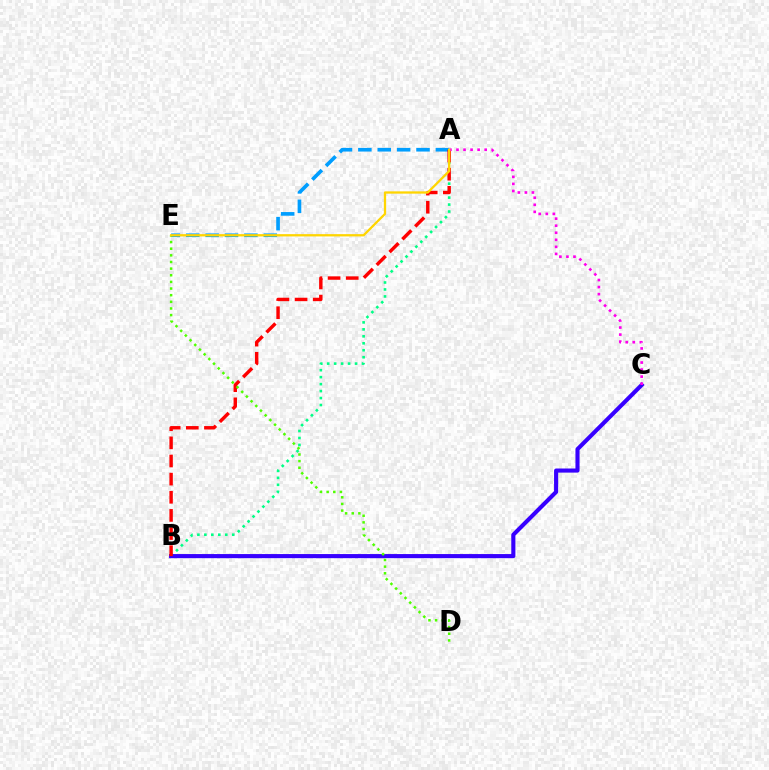{('A', 'B'): [{'color': '#00ff86', 'line_style': 'dotted', 'thickness': 1.89}, {'color': '#ff0000', 'line_style': 'dashed', 'thickness': 2.46}], ('A', 'E'): [{'color': '#009eff', 'line_style': 'dashed', 'thickness': 2.63}, {'color': '#ffd500', 'line_style': 'solid', 'thickness': 1.64}], ('B', 'C'): [{'color': '#3700ff', 'line_style': 'solid', 'thickness': 2.96}], ('A', 'C'): [{'color': '#ff00ed', 'line_style': 'dotted', 'thickness': 1.91}], ('D', 'E'): [{'color': '#4fff00', 'line_style': 'dotted', 'thickness': 1.8}]}